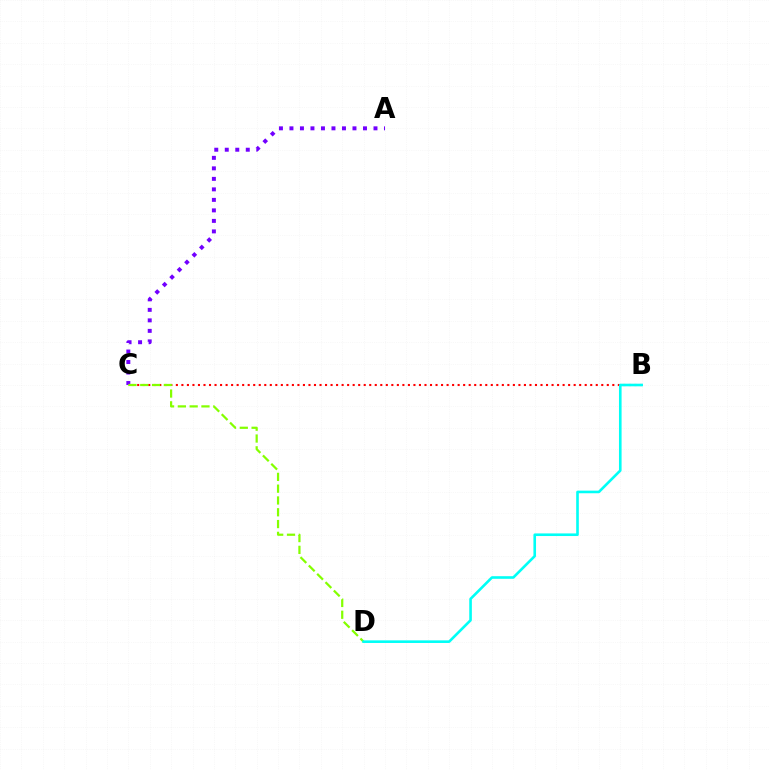{('B', 'C'): [{'color': '#ff0000', 'line_style': 'dotted', 'thickness': 1.5}], ('A', 'C'): [{'color': '#7200ff', 'line_style': 'dotted', 'thickness': 2.85}], ('C', 'D'): [{'color': '#84ff00', 'line_style': 'dashed', 'thickness': 1.6}], ('B', 'D'): [{'color': '#00fff6', 'line_style': 'solid', 'thickness': 1.88}]}